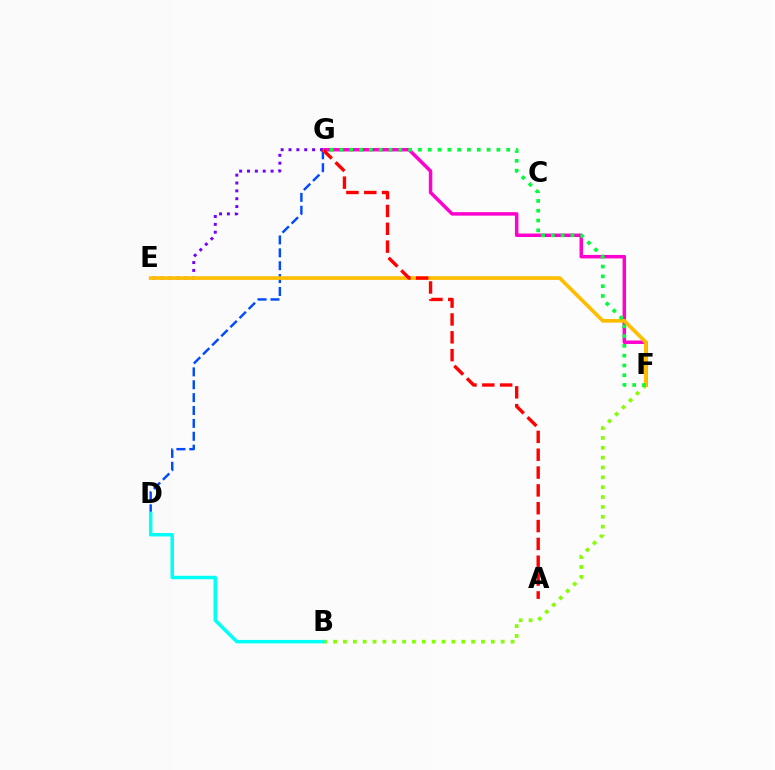{('F', 'G'): [{'color': '#ff00cf', 'line_style': 'solid', 'thickness': 2.5}, {'color': '#00ff39', 'line_style': 'dotted', 'thickness': 2.66}], ('E', 'G'): [{'color': '#7200ff', 'line_style': 'dotted', 'thickness': 2.14}], ('D', 'G'): [{'color': '#004bff', 'line_style': 'dashed', 'thickness': 1.75}], ('B', 'F'): [{'color': '#84ff00', 'line_style': 'dotted', 'thickness': 2.68}], ('B', 'D'): [{'color': '#00fff6', 'line_style': 'solid', 'thickness': 2.5}], ('E', 'F'): [{'color': '#ffbd00', 'line_style': 'solid', 'thickness': 2.63}], ('A', 'G'): [{'color': '#ff0000', 'line_style': 'dashed', 'thickness': 2.42}]}